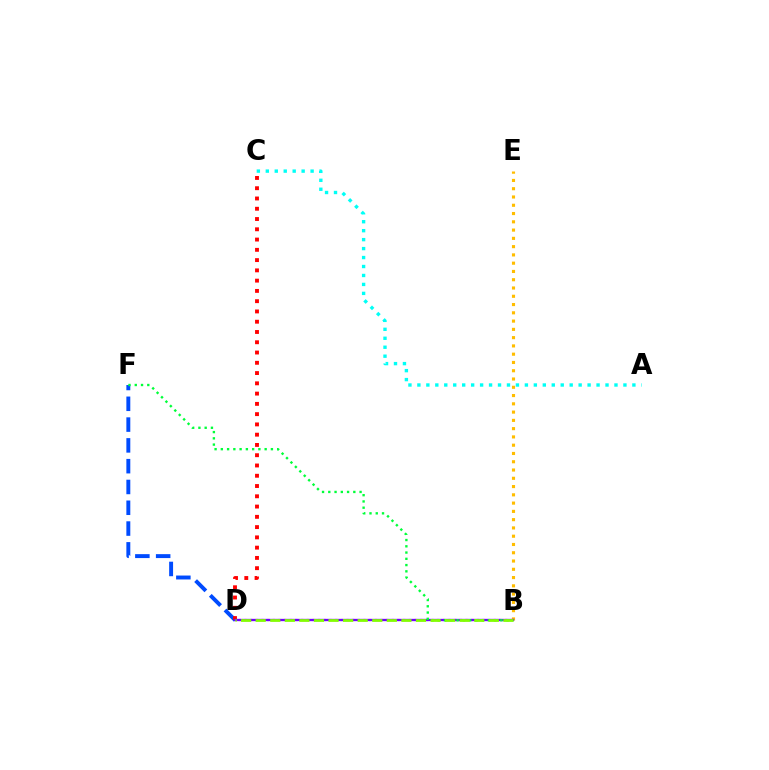{('B', 'E'): [{'color': '#ffbd00', 'line_style': 'dotted', 'thickness': 2.25}], ('B', 'D'): [{'color': '#ff00cf', 'line_style': 'dotted', 'thickness': 1.54}, {'color': '#7200ff', 'line_style': 'solid', 'thickness': 1.66}, {'color': '#84ff00', 'line_style': 'dashed', 'thickness': 1.98}], ('A', 'C'): [{'color': '#00fff6', 'line_style': 'dotted', 'thickness': 2.43}], ('D', 'F'): [{'color': '#004bff', 'line_style': 'dashed', 'thickness': 2.82}], ('C', 'D'): [{'color': '#ff0000', 'line_style': 'dotted', 'thickness': 2.79}], ('B', 'F'): [{'color': '#00ff39', 'line_style': 'dotted', 'thickness': 1.7}]}